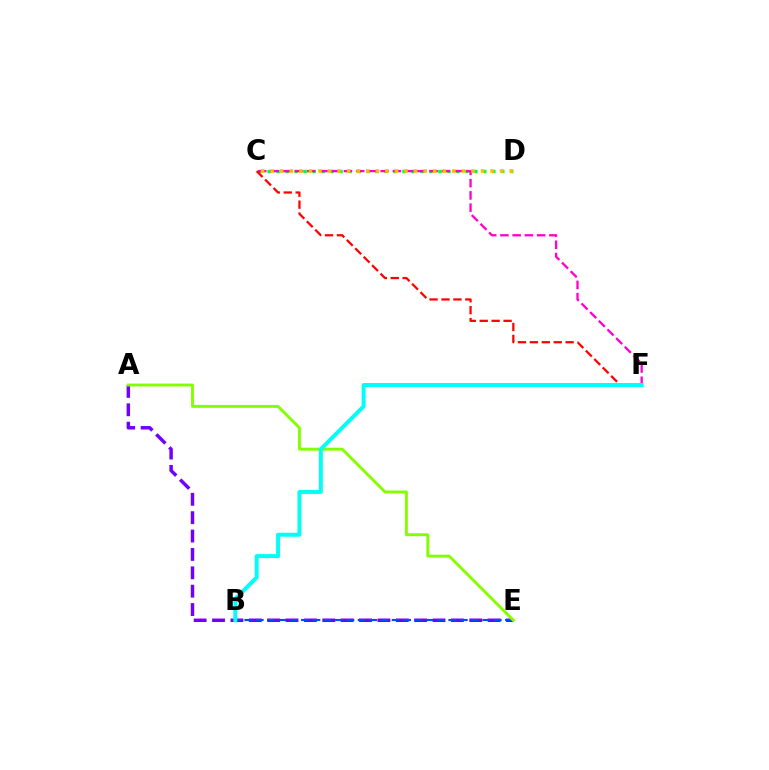{('A', 'E'): [{'color': '#7200ff', 'line_style': 'dashed', 'thickness': 2.5}, {'color': '#84ff00', 'line_style': 'solid', 'thickness': 2.1}], ('C', 'D'): [{'color': '#00ff39', 'line_style': 'dotted', 'thickness': 2.44}, {'color': '#ffbd00', 'line_style': 'dotted', 'thickness': 2.6}], ('C', 'F'): [{'color': '#ff00cf', 'line_style': 'dashed', 'thickness': 1.66}, {'color': '#ff0000', 'line_style': 'dashed', 'thickness': 1.62}], ('B', 'E'): [{'color': '#004bff', 'line_style': 'dashed', 'thickness': 1.54}], ('B', 'F'): [{'color': '#00fff6', 'line_style': 'solid', 'thickness': 2.85}]}